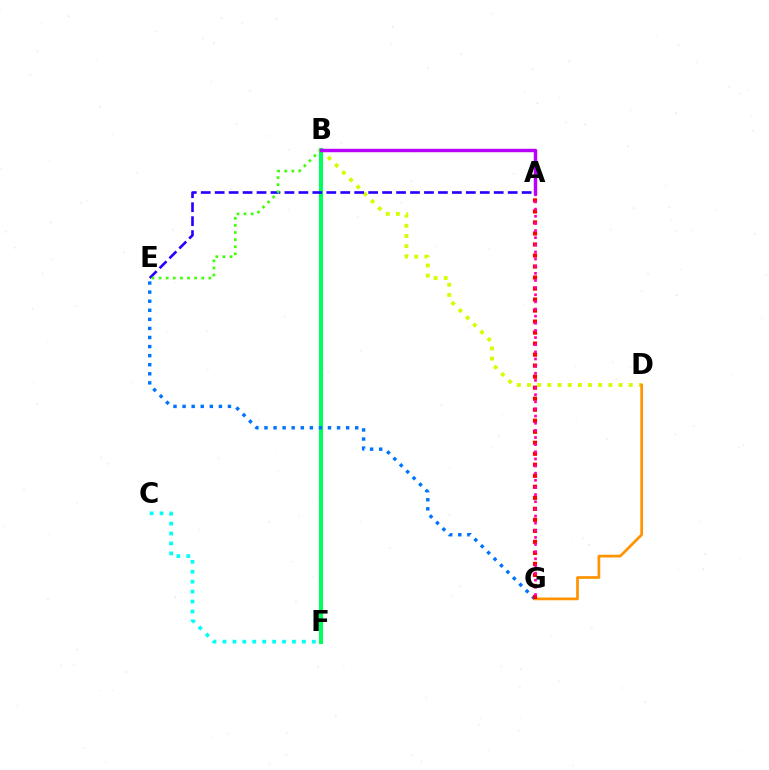{('B', 'D'): [{'color': '#d1ff00', 'line_style': 'dotted', 'thickness': 2.76}], ('B', 'F'): [{'color': '#00ff5c', 'line_style': 'solid', 'thickness': 2.95}], ('E', 'G'): [{'color': '#0074ff', 'line_style': 'dotted', 'thickness': 2.47}], ('A', 'E'): [{'color': '#2500ff', 'line_style': 'dashed', 'thickness': 1.9}], ('B', 'E'): [{'color': '#3dff00', 'line_style': 'dotted', 'thickness': 1.93}], ('D', 'G'): [{'color': '#ff9400', 'line_style': 'solid', 'thickness': 1.96}], ('A', 'G'): [{'color': '#ff0000', 'line_style': 'dotted', 'thickness': 2.99}, {'color': '#ff00ac', 'line_style': 'dotted', 'thickness': 1.94}], ('C', 'F'): [{'color': '#00fff6', 'line_style': 'dotted', 'thickness': 2.7}], ('A', 'B'): [{'color': '#b900ff', 'line_style': 'solid', 'thickness': 2.47}]}